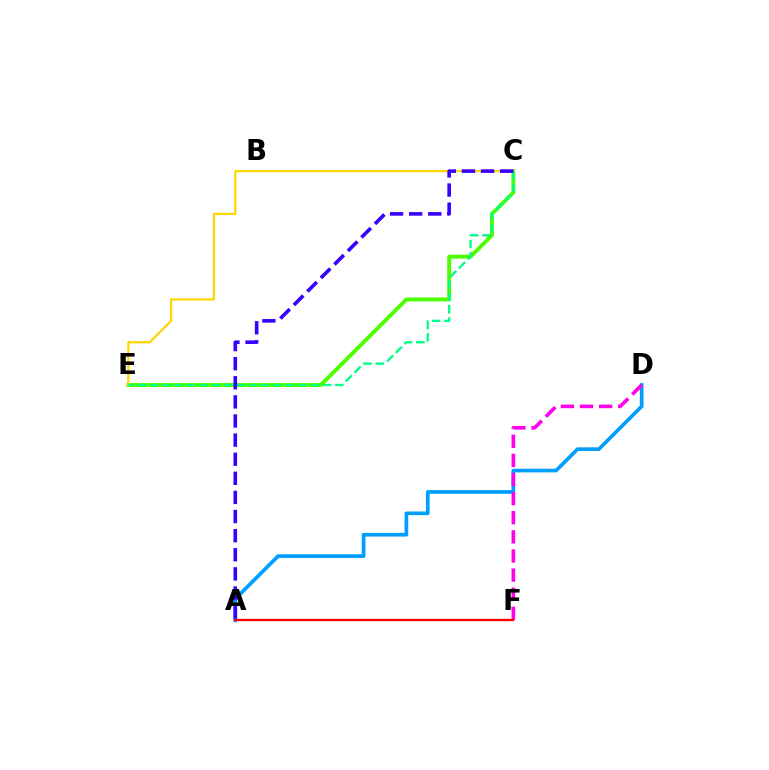{('A', 'D'): [{'color': '#009eff', 'line_style': 'solid', 'thickness': 2.65}], ('C', 'E'): [{'color': '#4fff00', 'line_style': 'solid', 'thickness': 2.83}, {'color': '#ffd500', 'line_style': 'solid', 'thickness': 1.6}, {'color': '#00ff86', 'line_style': 'dashed', 'thickness': 1.68}], ('D', 'F'): [{'color': '#ff00ed', 'line_style': 'dashed', 'thickness': 2.6}], ('A', 'F'): [{'color': '#ff0000', 'line_style': 'solid', 'thickness': 1.69}], ('A', 'C'): [{'color': '#3700ff', 'line_style': 'dashed', 'thickness': 2.6}]}